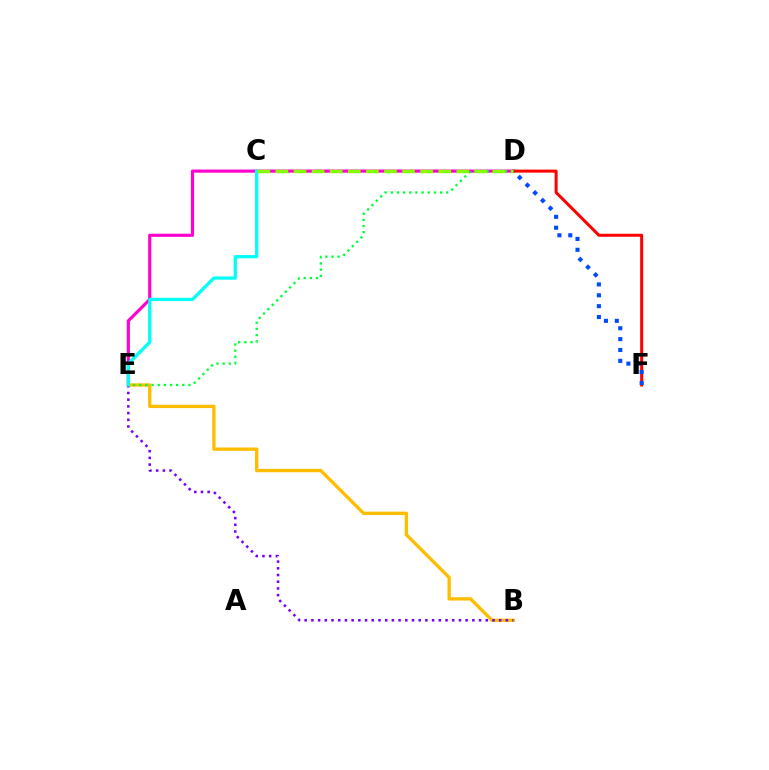{('D', 'E'): [{'color': '#ff00cf', 'line_style': 'solid', 'thickness': 2.26}, {'color': '#00ff39', 'line_style': 'dotted', 'thickness': 1.67}], ('D', 'F'): [{'color': '#ff0000', 'line_style': 'solid', 'thickness': 2.17}, {'color': '#004bff', 'line_style': 'dotted', 'thickness': 2.95}], ('B', 'E'): [{'color': '#ffbd00', 'line_style': 'solid', 'thickness': 2.41}, {'color': '#7200ff', 'line_style': 'dotted', 'thickness': 1.82}], ('C', 'E'): [{'color': '#00fff6', 'line_style': 'solid', 'thickness': 2.33}], ('C', 'D'): [{'color': '#84ff00', 'line_style': 'dashed', 'thickness': 2.46}]}